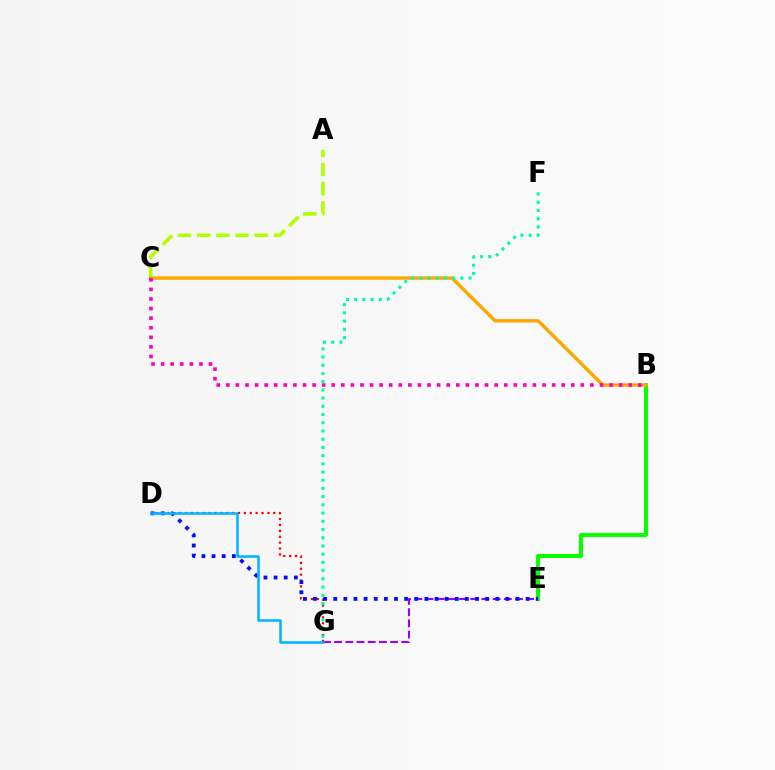{('A', 'C'): [{'color': '#b3ff00', 'line_style': 'dashed', 'thickness': 2.6}], ('B', 'E'): [{'color': '#08ff00', 'line_style': 'solid', 'thickness': 2.89}], ('D', 'G'): [{'color': '#ff0000', 'line_style': 'dotted', 'thickness': 1.6}, {'color': '#00b5ff', 'line_style': 'solid', 'thickness': 1.82}], ('E', 'G'): [{'color': '#9b00ff', 'line_style': 'dashed', 'thickness': 1.52}], ('D', 'E'): [{'color': '#0010ff', 'line_style': 'dotted', 'thickness': 2.75}], ('B', 'C'): [{'color': '#ffa500', 'line_style': 'solid', 'thickness': 2.43}, {'color': '#ff00bd', 'line_style': 'dotted', 'thickness': 2.6}], ('F', 'G'): [{'color': '#00ff9d', 'line_style': 'dotted', 'thickness': 2.23}]}